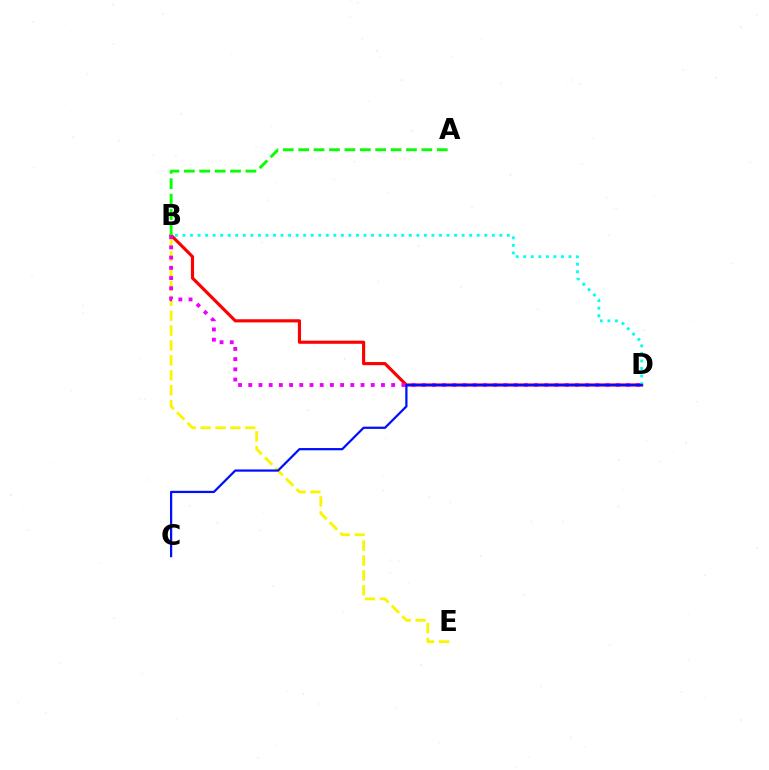{('B', 'D'): [{'color': '#ff0000', 'line_style': 'solid', 'thickness': 2.27}, {'color': '#00fff6', 'line_style': 'dotted', 'thickness': 2.05}, {'color': '#ee00ff', 'line_style': 'dotted', 'thickness': 2.77}], ('B', 'E'): [{'color': '#fcf500', 'line_style': 'dashed', 'thickness': 2.02}], ('A', 'B'): [{'color': '#08ff00', 'line_style': 'dashed', 'thickness': 2.09}], ('C', 'D'): [{'color': '#0010ff', 'line_style': 'solid', 'thickness': 1.61}]}